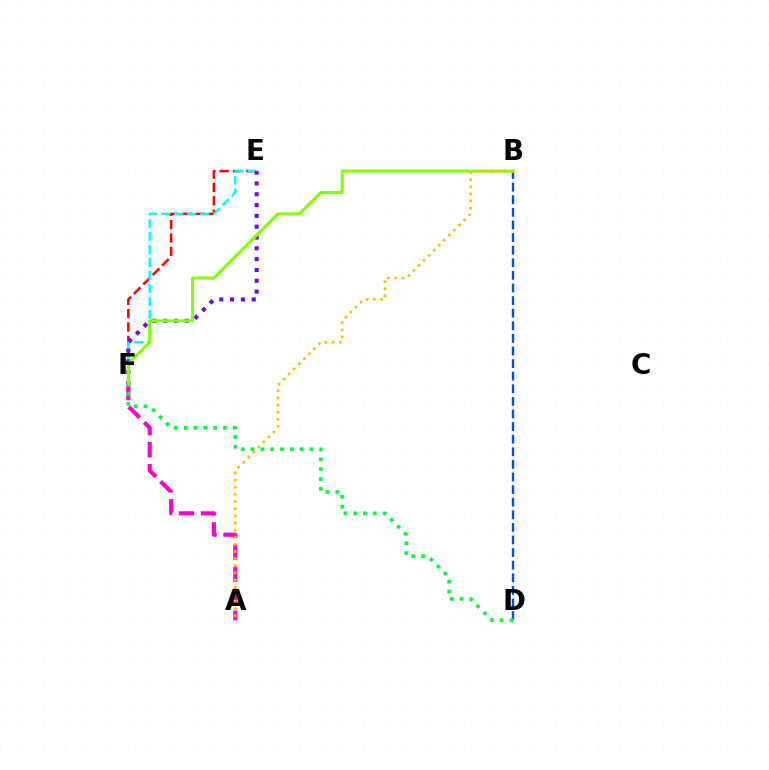{('E', 'F'): [{'color': '#ff0000', 'line_style': 'dashed', 'thickness': 1.81}, {'color': '#00fff6', 'line_style': 'dashed', 'thickness': 1.76}, {'color': '#7200ff', 'line_style': 'dotted', 'thickness': 2.94}], ('B', 'D'): [{'color': '#004bff', 'line_style': 'dashed', 'thickness': 1.71}], ('A', 'F'): [{'color': '#ff00cf', 'line_style': 'dashed', 'thickness': 2.98}], ('B', 'F'): [{'color': '#84ff00', 'line_style': 'solid', 'thickness': 2.21}], ('D', 'F'): [{'color': '#00ff39', 'line_style': 'dotted', 'thickness': 2.67}], ('A', 'B'): [{'color': '#ffbd00', 'line_style': 'dotted', 'thickness': 1.94}]}